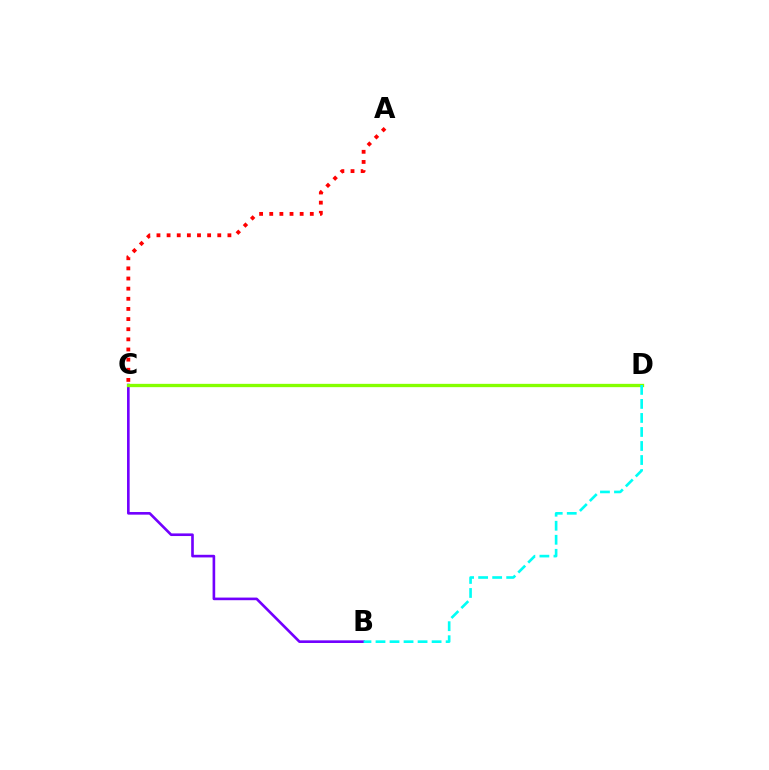{('B', 'C'): [{'color': '#7200ff', 'line_style': 'solid', 'thickness': 1.89}], ('C', 'D'): [{'color': '#84ff00', 'line_style': 'solid', 'thickness': 2.38}], ('A', 'C'): [{'color': '#ff0000', 'line_style': 'dotted', 'thickness': 2.75}], ('B', 'D'): [{'color': '#00fff6', 'line_style': 'dashed', 'thickness': 1.91}]}